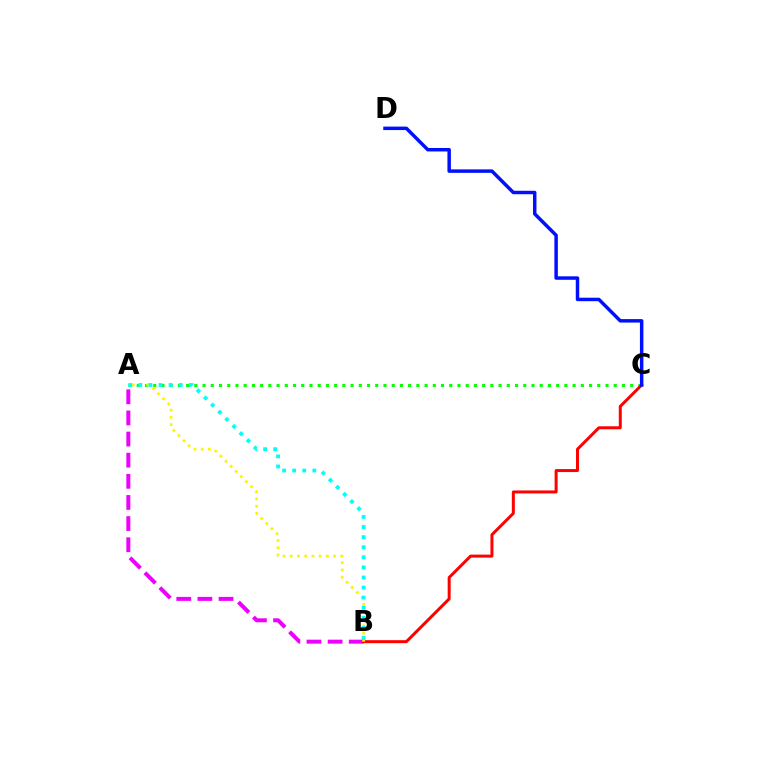{('A', 'B'): [{'color': '#ee00ff', 'line_style': 'dashed', 'thickness': 2.87}, {'color': '#fcf500', 'line_style': 'dotted', 'thickness': 1.96}, {'color': '#00fff6', 'line_style': 'dotted', 'thickness': 2.74}], ('A', 'C'): [{'color': '#08ff00', 'line_style': 'dotted', 'thickness': 2.23}], ('B', 'C'): [{'color': '#ff0000', 'line_style': 'solid', 'thickness': 2.15}], ('C', 'D'): [{'color': '#0010ff', 'line_style': 'solid', 'thickness': 2.5}]}